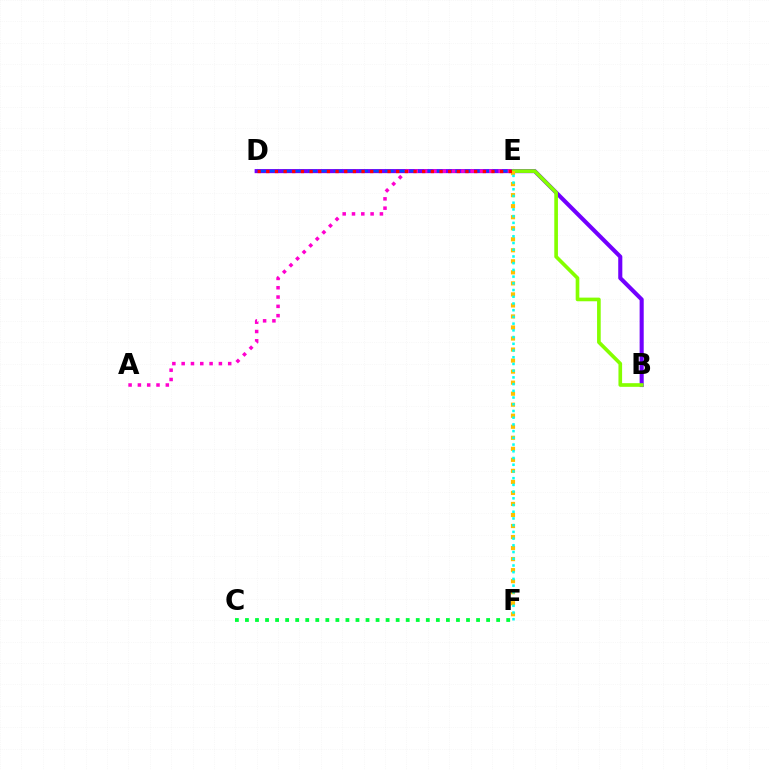{('B', 'D'): [{'color': '#7200ff', 'line_style': 'solid', 'thickness': 2.95}], ('D', 'E'): [{'color': '#004bff', 'line_style': 'dashed', 'thickness': 1.73}, {'color': '#ff0000', 'line_style': 'dotted', 'thickness': 2.35}], ('B', 'E'): [{'color': '#84ff00', 'line_style': 'solid', 'thickness': 2.63}], ('A', 'E'): [{'color': '#ff00cf', 'line_style': 'dotted', 'thickness': 2.53}], ('E', 'F'): [{'color': '#ffbd00', 'line_style': 'dotted', 'thickness': 3.0}, {'color': '#00fff6', 'line_style': 'dotted', 'thickness': 1.83}], ('C', 'F'): [{'color': '#00ff39', 'line_style': 'dotted', 'thickness': 2.73}]}